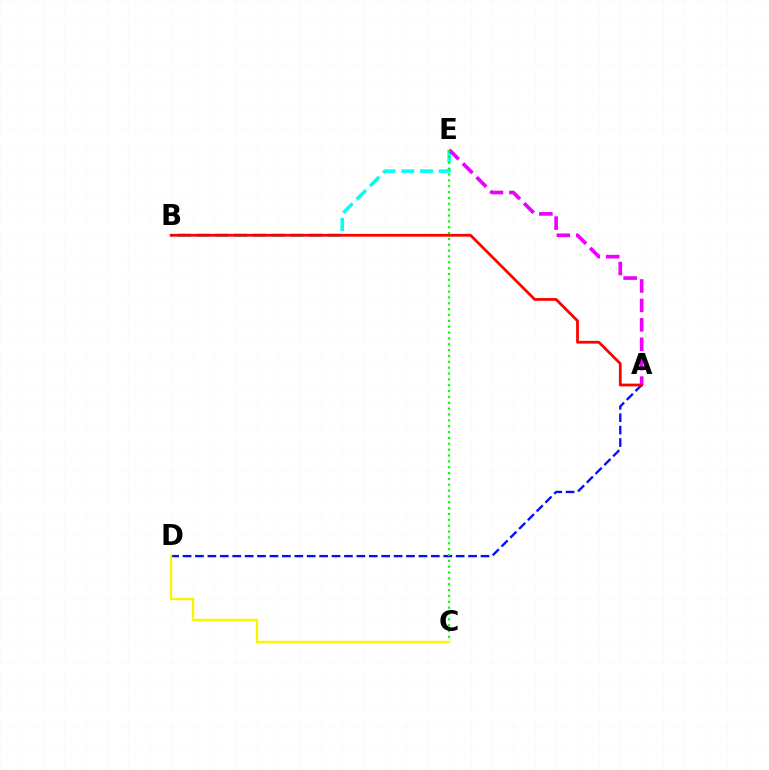{('B', 'E'): [{'color': '#00fff6', 'line_style': 'dashed', 'thickness': 2.55}], ('A', 'D'): [{'color': '#0010ff', 'line_style': 'dashed', 'thickness': 1.69}], ('A', 'E'): [{'color': '#ee00ff', 'line_style': 'dashed', 'thickness': 2.64}], ('C', 'E'): [{'color': '#08ff00', 'line_style': 'dotted', 'thickness': 1.59}], ('C', 'D'): [{'color': '#fcf500', 'line_style': 'solid', 'thickness': 1.73}], ('A', 'B'): [{'color': '#ff0000', 'line_style': 'solid', 'thickness': 2.0}]}